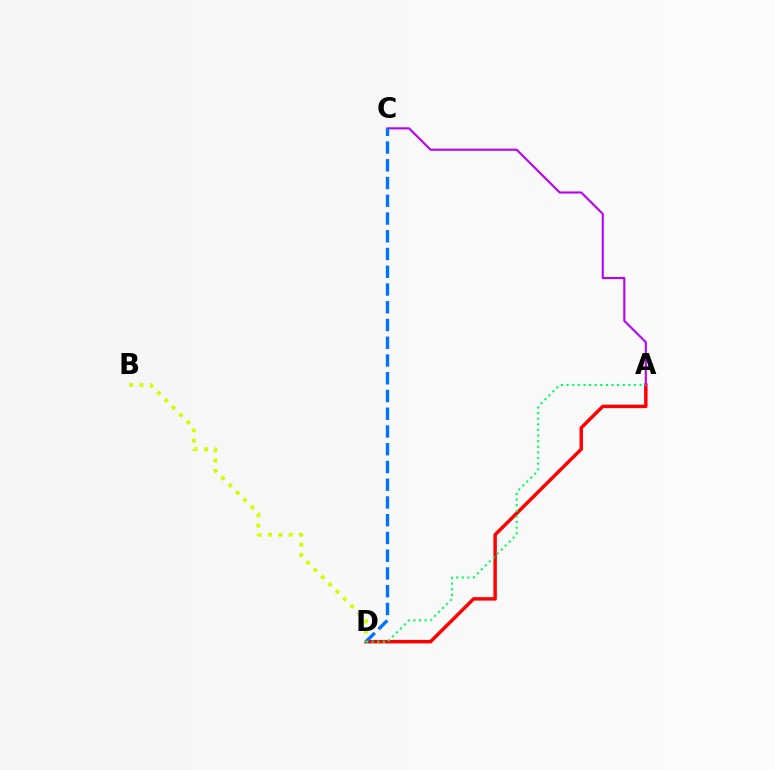{('A', 'D'): [{'color': '#ff0000', 'line_style': 'solid', 'thickness': 2.49}, {'color': '#00ff5c', 'line_style': 'dotted', 'thickness': 1.53}], ('B', 'D'): [{'color': '#d1ff00', 'line_style': 'dotted', 'thickness': 2.81}], ('A', 'C'): [{'color': '#b900ff', 'line_style': 'solid', 'thickness': 1.51}], ('C', 'D'): [{'color': '#0074ff', 'line_style': 'dashed', 'thickness': 2.41}]}